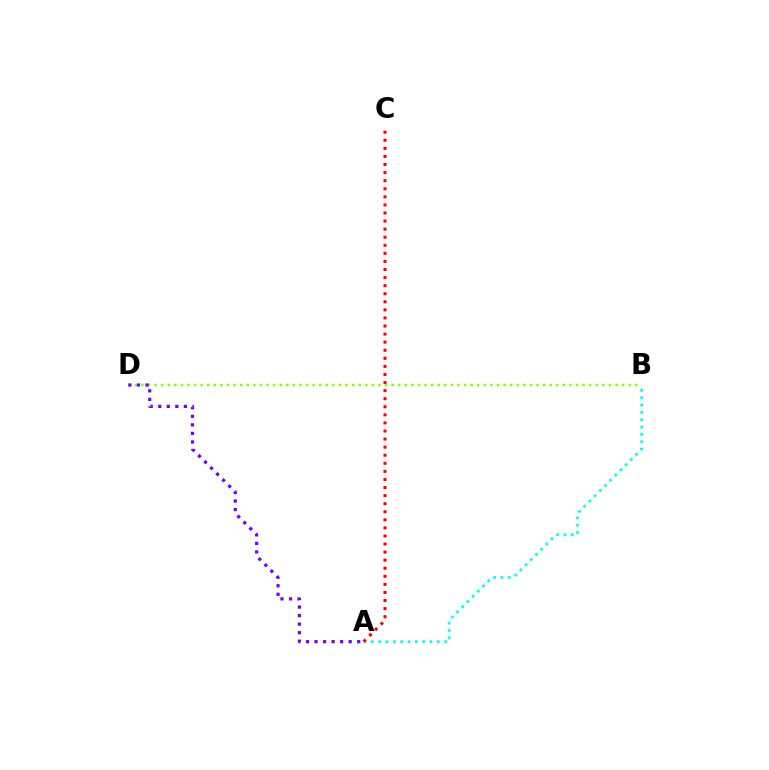{('A', 'B'): [{'color': '#00fff6', 'line_style': 'dotted', 'thickness': 1.99}], ('B', 'D'): [{'color': '#84ff00', 'line_style': 'dotted', 'thickness': 1.79}], ('A', 'D'): [{'color': '#7200ff', 'line_style': 'dotted', 'thickness': 2.32}], ('A', 'C'): [{'color': '#ff0000', 'line_style': 'dotted', 'thickness': 2.19}]}